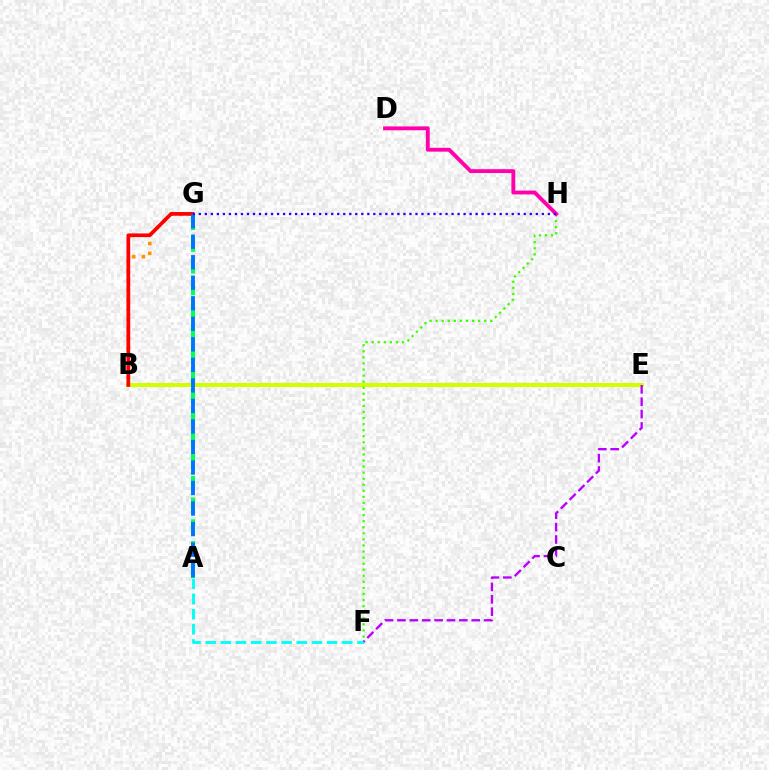{('B', 'E'): [{'color': '#d1ff00', 'line_style': 'solid', 'thickness': 2.89}], ('A', 'G'): [{'color': '#00ff5c', 'line_style': 'dashed', 'thickness': 2.95}, {'color': '#0074ff', 'line_style': 'dashed', 'thickness': 2.79}], ('F', 'H'): [{'color': '#3dff00', 'line_style': 'dotted', 'thickness': 1.65}], ('D', 'H'): [{'color': '#ff00ac', 'line_style': 'solid', 'thickness': 2.78}], ('A', 'F'): [{'color': '#00fff6', 'line_style': 'dashed', 'thickness': 2.06}], ('B', 'G'): [{'color': '#ff9400', 'line_style': 'dotted', 'thickness': 2.63}, {'color': '#ff0000', 'line_style': 'solid', 'thickness': 2.67}], ('E', 'F'): [{'color': '#b900ff', 'line_style': 'dashed', 'thickness': 1.68}], ('G', 'H'): [{'color': '#2500ff', 'line_style': 'dotted', 'thickness': 1.63}]}